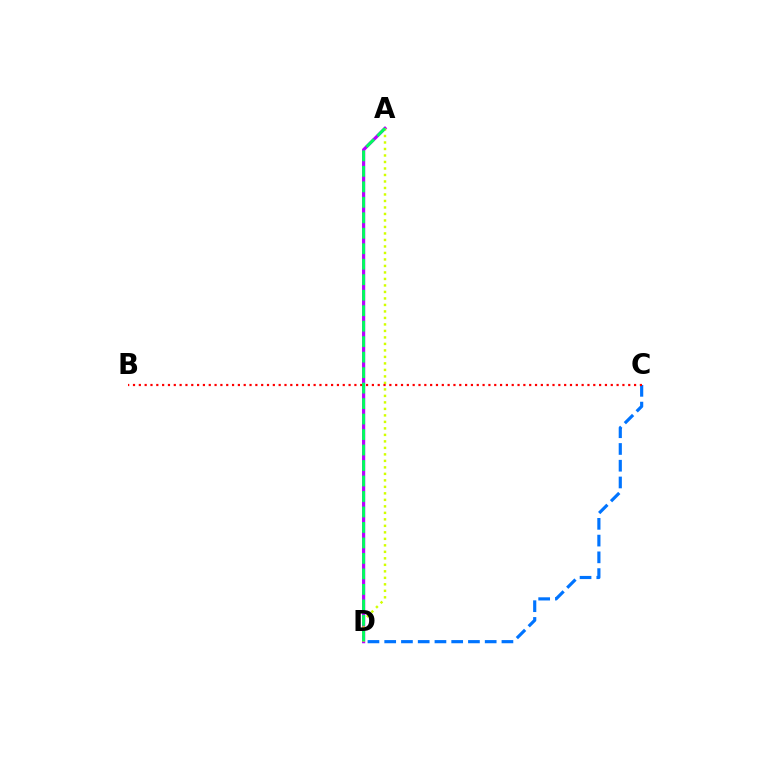{('A', 'D'): [{'color': '#b900ff', 'line_style': 'solid', 'thickness': 2.29}, {'color': '#d1ff00', 'line_style': 'dotted', 'thickness': 1.77}, {'color': '#00ff5c', 'line_style': 'dashed', 'thickness': 2.1}], ('C', 'D'): [{'color': '#0074ff', 'line_style': 'dashed', 'thickness': 2.28}], ('B', 'C'): [{'color': '#ff0000', 'line_style': 'dotted', 'thickness': 1.58}]}